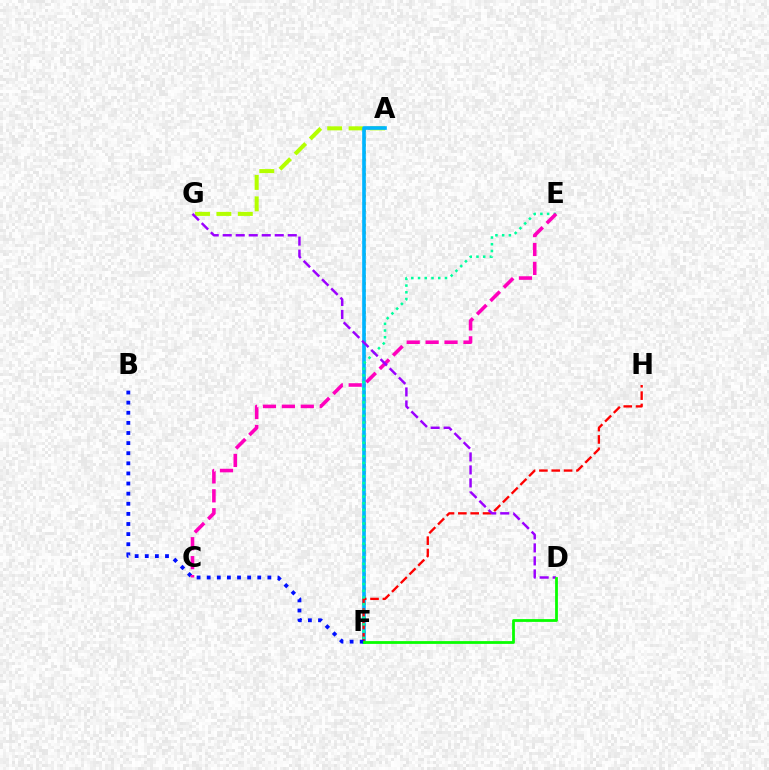{('A', 'F'): [{'color': '#ffa500', 'line_style': 'dotted', 'thickness': 1.98}, {'color': '#00b5ff', 'line_style': 'solid', 'thickness': 2.62}], ('A', 'G'): [{'color': '#b3ff00', 'line_style': 'dashed', 'thickness': 2.91}], ('F', 'H'): [{'color': '#ff0000', 'line_style': 'dashed', 'thickness': 1.68}], ('B', 'F'): [{'color': '#0010ff', 'line_style': 'dotted', 'thickness': 2.75}], ('E', 'F'): [{'color': '#00ff9d', 'line_style': 'dotted', 'thickness': 1.83}], ('C', 'E'): [{'color': '#ff00bd', 'line_style': 'dashed', 'thickness': 2.57}], ('D', 'G'): [{'color': '#9b00ff', 'line_style': 'dashed', 'thickness': 1.77}], ('D', 'F'): [{'color': '#08ff00', 'line_style': 'solid', 'thickness': 2.0}]}